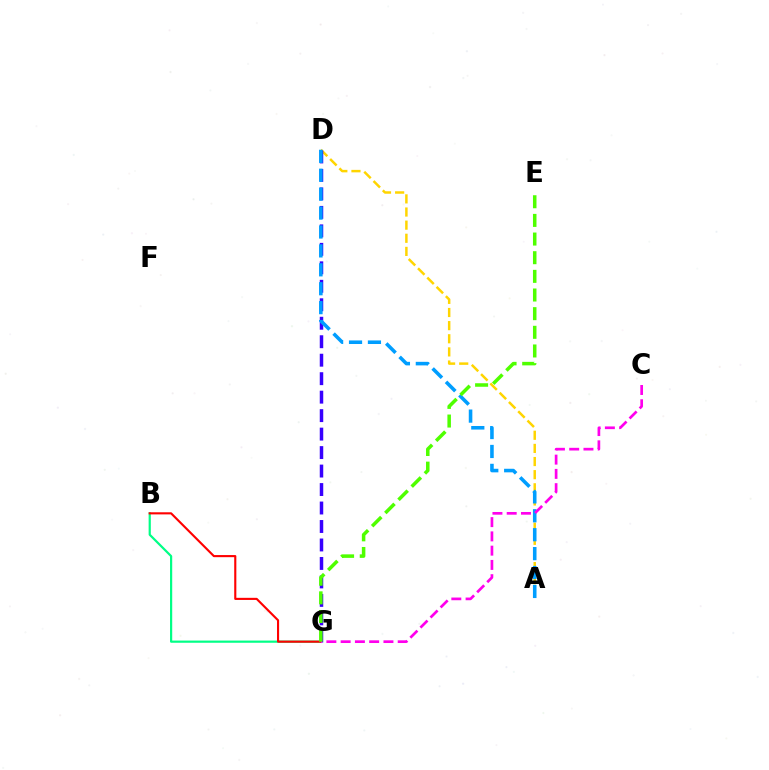{('A', 'D'): [{'color': '#ffd500', 'line_style': 'dashed', 'thickness': 1.78}, {'color': '#009eff', 'line_style': 'dashed', 'thickness': 2.57}], ('D', 'G'): [{'color': '#3700ff', 'line_style': 'dashed', 'thickness': 2.51}], ('B', 'G'): [{'color': '#00ff86', 'line_style': 'solid', 'thickness': 1.58}, {'color': '#ff0000', 'line_style': 'solid', 'thickness': 1.53}], ('C', 'G'): [{'color': '#ff00ed', 'line_style': 'dashed', 'thickness': 1.94}], ('E', 'G'): [{'color': '#4fff00', 'line_style': 'dashed', 'thickness': 2.53}]}